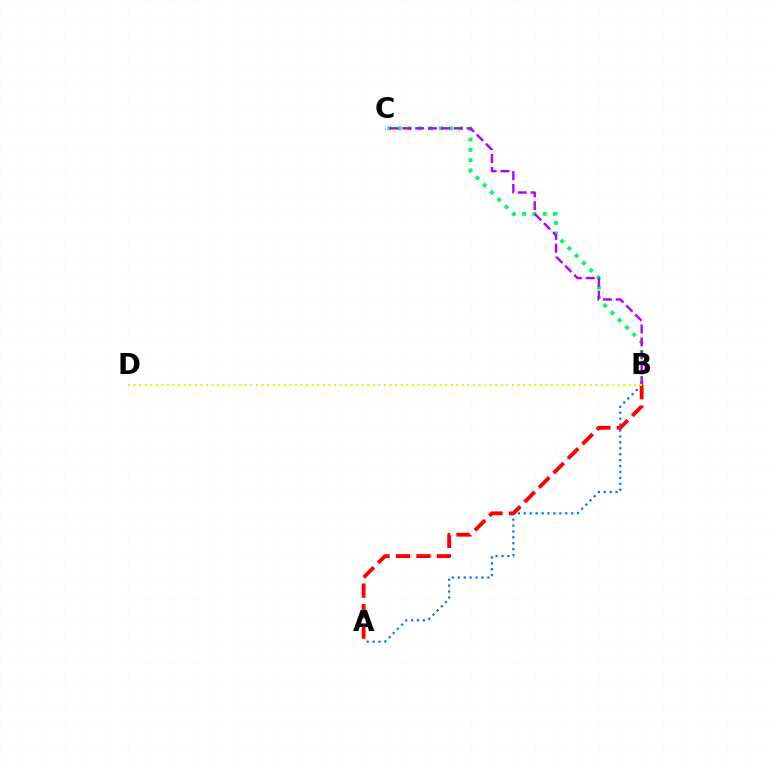{('B', 'C'): [{'color': '#00ff5c', 'line_style': 'dotted', 'thickness': 2.79}, {'color': '#b900ff', 'line_style': 'dashed', 'thickness': 1.75}], ('A', 'B'): [{'color': '#0074ff', 'line_style': 'dotted', 'thickness': 1.61}, {'color': '#ff0000', 'line_style': 'dashed', 'thickness': 2.78}], ('B', 'D'): [{'color': '#d1ff00', 'line_style': 'dotted', 'thickness': 1.51}]}